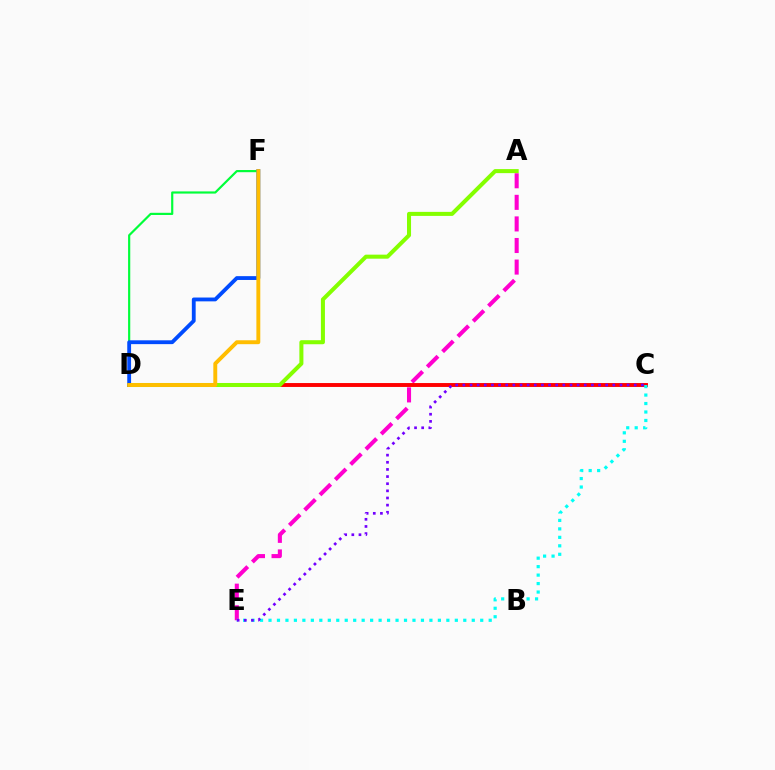{('A', 'E'): [{'color': '#ff00cf', 'line_style': 'dashed', 'thickness': 2.93}], ('C', 'D'): [{'color': '#ff0000', 'line_style': 'solid', 'thickness': 2.81}], ('D', 'F'): [{'color': '#00ff39', 'line_style': 'solid', 'thickness': 1.57}, {'color': '#004bff', 'line_style': 'solid', 'thickness': 2.75}, {'color': '#ffbd00', 'line_style': 'solid', 'thickness': 2.81}], ('A', 'D'): [{'color': '#84ff00', 'line_style': 'solid', 'thickness': 2.9}], ('C', 'E'): [{'color': '#00fff6', 'line_style': 'dotted', 'thickness': 2.3}, {'color': '#7200ff', 'line_style': 'dotted', 'thickness': 1.94}]}